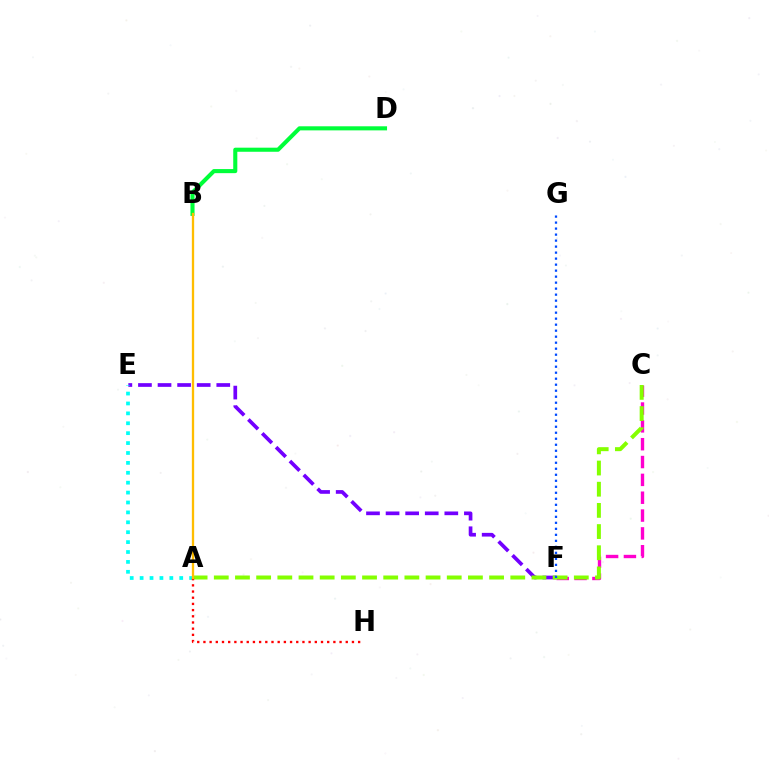{('C', 'F'): [{'color': '#ff00cf', 'line_style': 'dashed', 'thickness': 2.42}], ('E', 'F'): [{'color': '#7200ff', 'line_style': 'dashed', 'thickness': 2.66}], ('A', 'E'): [{'color': '#00fff6', 'line_style': 'dotted', 'thickness': 2.69}], ('A', 'C'): [{'color': '#84ff00', 'line_style': 'dashed', 'thickness': 2.88}], ('F', 'G'): [{'color': '#004bff', 'line_style': 'dotted', 'thickness': 1.63}], ('A', 'H'): [{'color': '#ff0000', 'line_style': 'dotted', 'thickness': 1.68}], ('B', 'D'): [{'color': '#00ff39', 'line_style': 'solid', 'thickness': 2.94}], ('A', 'B'): [{'color': '#ffbd00', 'line_style': 'solid', 'thickness': 1.66}]}